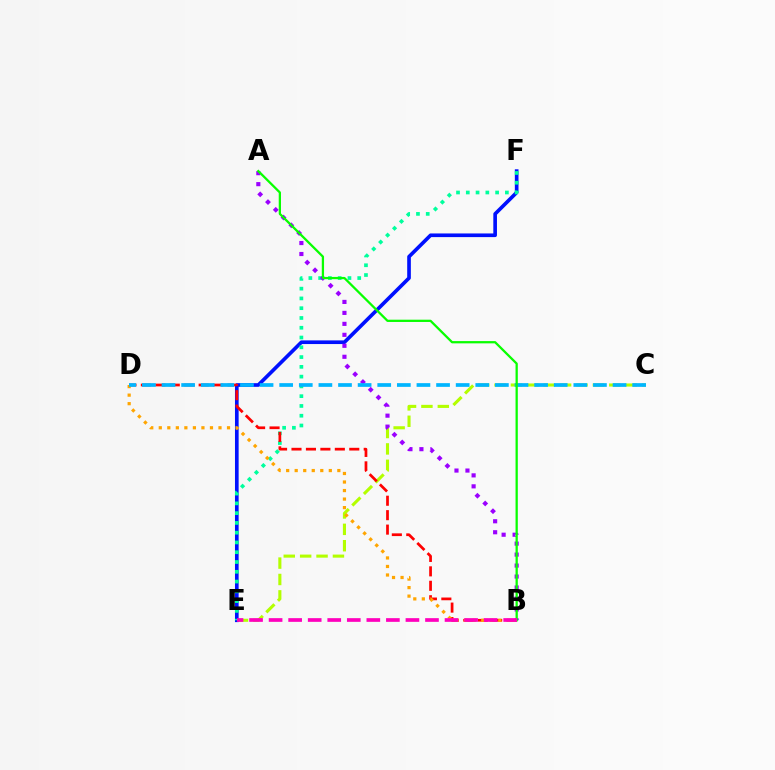{('C', 'E'): [{'color': '#b3ff00', 'line_style': 'dashed', 'thickness': 2.23}], ('E', 'F'): [{'color': '#0010ff', 'line_style': 'solid', 'thickness': 2.63}, {'color': '#00ff9d', 'line_style': 'dotted', 'thickness': 2.66}], ('A', 'B'): [{'color': '#9b00ff', 'line_style': 'dotted', 'thickness': 2.98}, {'color': '#08ff00', 'line_style': 'solid', 'thickness': 1.63}], ('B', 'D'): [{'color': '#ff0000', 'line_style': 'dashed', 'thickness': 1.96}, {'color': '#ffa500', 'line_style': 'dotted', 'thickness': 2.32}], ('C', 'D'): [{'color': '#00b5ff', 'line_style': 'dashed', 'thickness': 2.66}], ('B', 'E'): [{'color': '#ff00bd', 'line_style': 'dashed', 'thickness': 2.66}]}